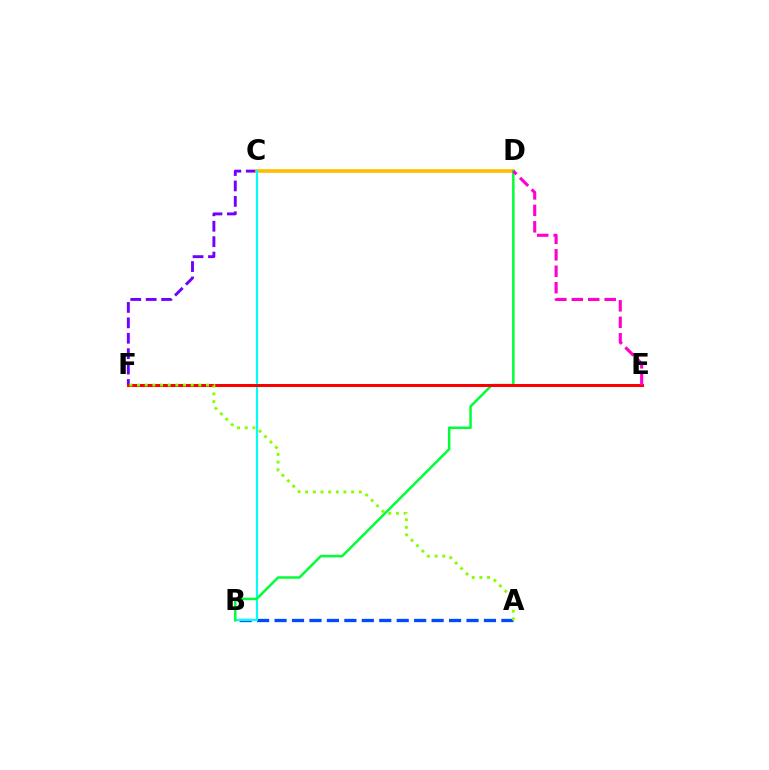{('C', 'F'): [{'color': '#7200ff', 'line_style': 'dashed', 'thickness': 2.09}], ('C', 'D'): [{'color': '#ffbd00', 'line_style': 'solid', 'thickness': 2.61}], ('A', 'B'): [{'color': '#004bff', 'line_style': 'dashed', 'thickness': 2.37}], ('B', 'C'): [{'color': '#00fff6', 'line_style': 'solid', 'thickness': 1.56}], ('B', 'D'): [{'color': '#00ff39', 'line_style': 'solid', 'thickness': 1.8}], ('E', 'F'): [{'color': '#ff0000', 'line_style': 'solid', 'thickness': 2.15}], ('D', 'E'): [{'color': '#ff00cf', 'line_style': 'dashed', 'thickness': 2.24}], ('A', 'F'): [{'color': '#84ff00', 'line_style': 'dotted', 'thickness': 2.08}]}